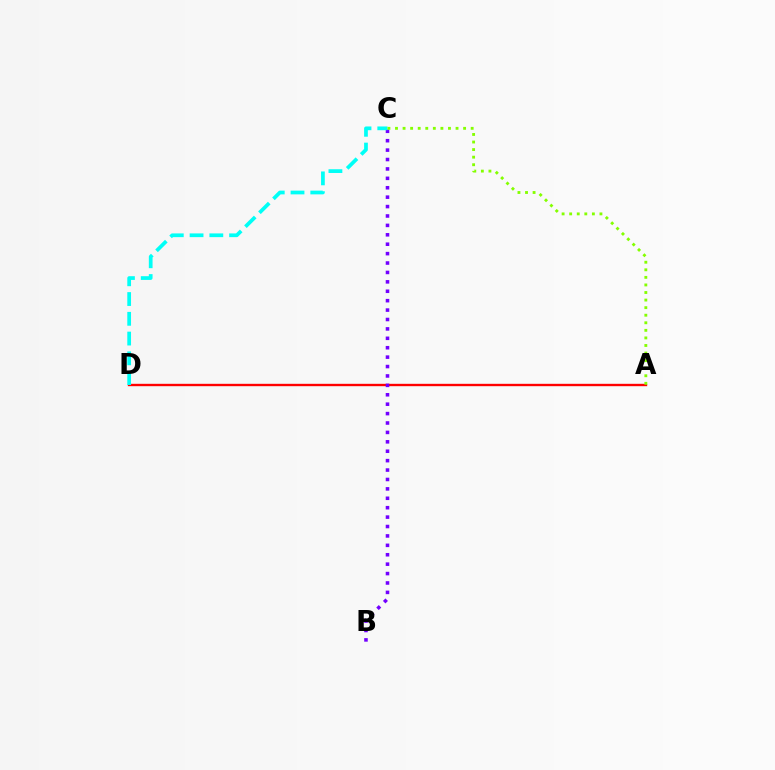{('A', 'D'): [{'color': '#ff0000', 'line_style': 'solid', 'thickness': 1.7}], ('B', 'C'): [{'color': '#7200ff', 'line_style': 'dotted', 'thickness': 2.56}], ('C', 'D'): [{'color': '#00fff6', 'line_style': 'dashed', 'thickness': 2.69}], ('A', 'C'): [{'color': '#84ff00', 'line_style': 'dotted', 'thickness': 2.06}]}